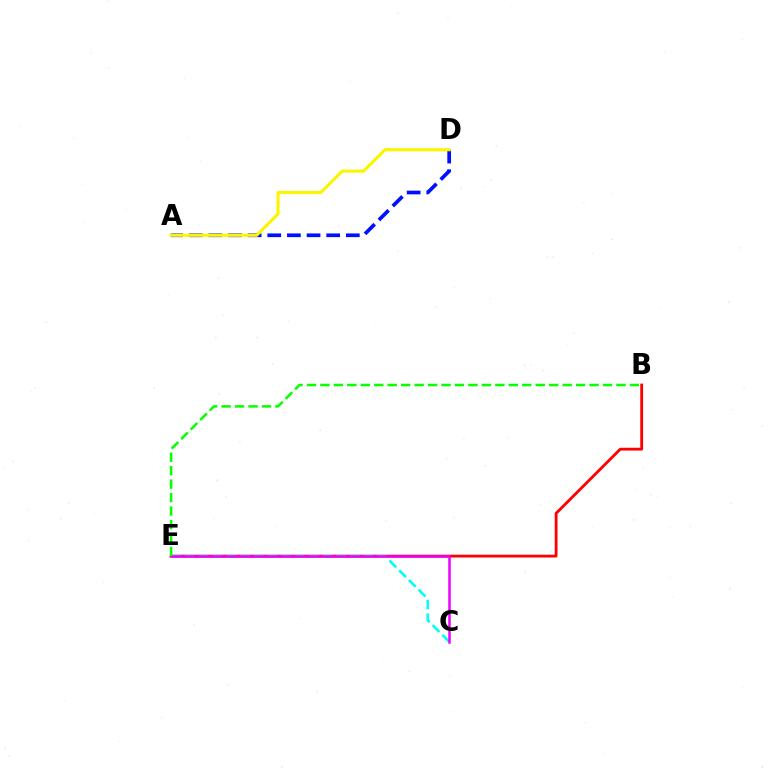{('B', 'E'): [{'color': '#ff0000', 'line_style': 'solid', 'thickness': 2.02}, {'color': '#08ff00', 'line_style': 'dashed', 'thickness': 1.83}], ('C', 'E'): [{'color': '#00fff6', 'line_style': 'dashed', 'thickness': 1.87}, {'color': '#ee00ff', 'line_style': 'solid', 'thickness': 1.8}], ('A', 'D'): [{'color': '#0010ff', 'line_style': 'dashed', 'thickness': 2.67}, {'color': '#fcf500', 'line_style': 'solid', 'thickness': 2.26}]}